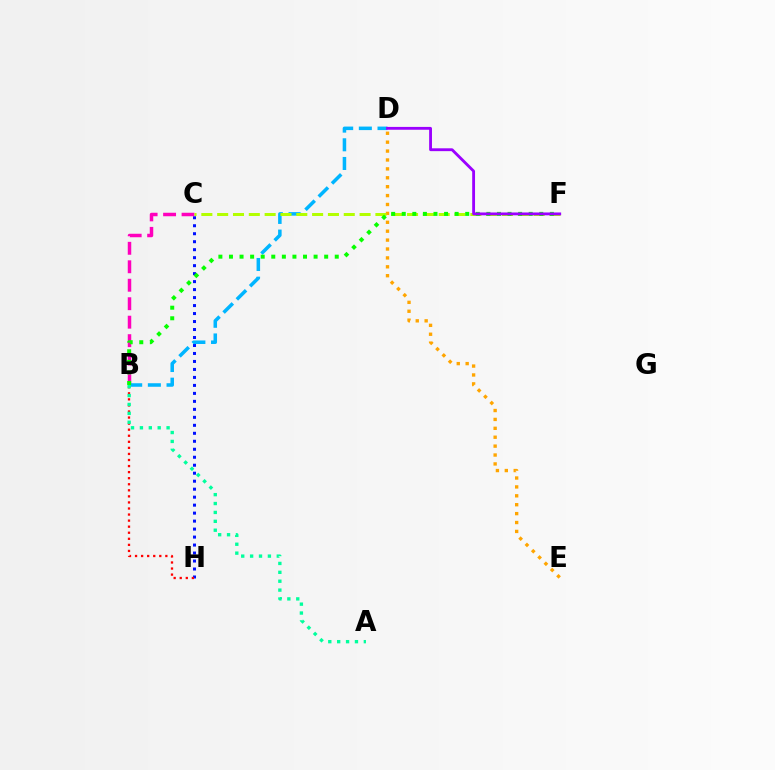{('C', 'H'): [{'color': '#0010ff', 'line_style': 'dotted', 'thickness': 2.17}], ('D', 'E'): [{'color': '#ffa500', 'line_style': 'dotted', 'thickness': 2.42}], ('B', 'C'): [{'color': '#ff00bd', 'line_style': 'dashed', 'thickness': 2.51}], ('B', 'D'): [{'color': '#00b5ff', 'line_style': 'dashed', 'thickness': 2.54}], ('B', 'H'): [{'color': '#ff0000', 'line_style': 'dotted', 'thickness': 1.65}], ('A', 'B'): [{'color': '#00ff9d', 'line_style': 'dotted', 'thickness': 2.42}], ('C', 'F'): [{'color': '#b3ff00', 'line_style': 'dashed', 'thickness': 2.15}], ('B', 'F'): [{'color': '#08ff00', 'line_style': 'dotted', 'thickness': 2.87}], ('D', 'F'): [{'color': '#9b00ff', 'line_style': 'solid', 'thickness': 2.05}]}